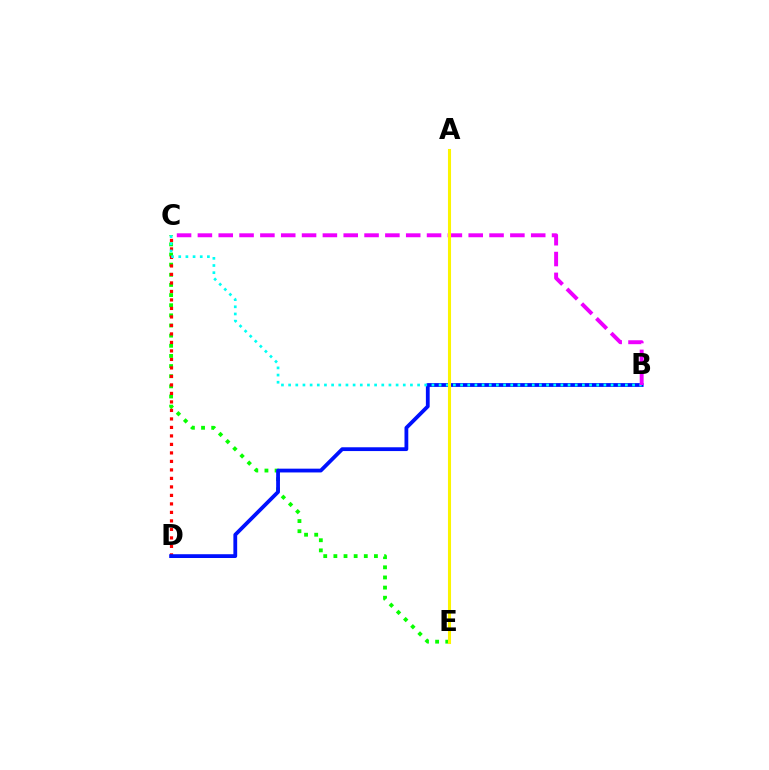{('C', 'E'): [{'color': '#08ff00', 'line_style': 'dotted', 'thickness': 2.75}], ('C', 'D'): [{'color': '#ff0000', 'line_style': 'dotted', 'thickness': 2.31}], ('B', 'D'): [{'color': '#0010ff', 'line_style': 'solid', 'thickness': 2.73}], ('B', 'C'): [{'color': '#00fff6', 'line_style': 'dotted', 'thickness': 1.95}, {'color': '#ee00ff', 'line_style': 'dashed', 'thickness': 2.83}], ('A', 'E'): [{'color': '#fcf500', 'line_style': 'solid', 'thickness': 2.21}]}